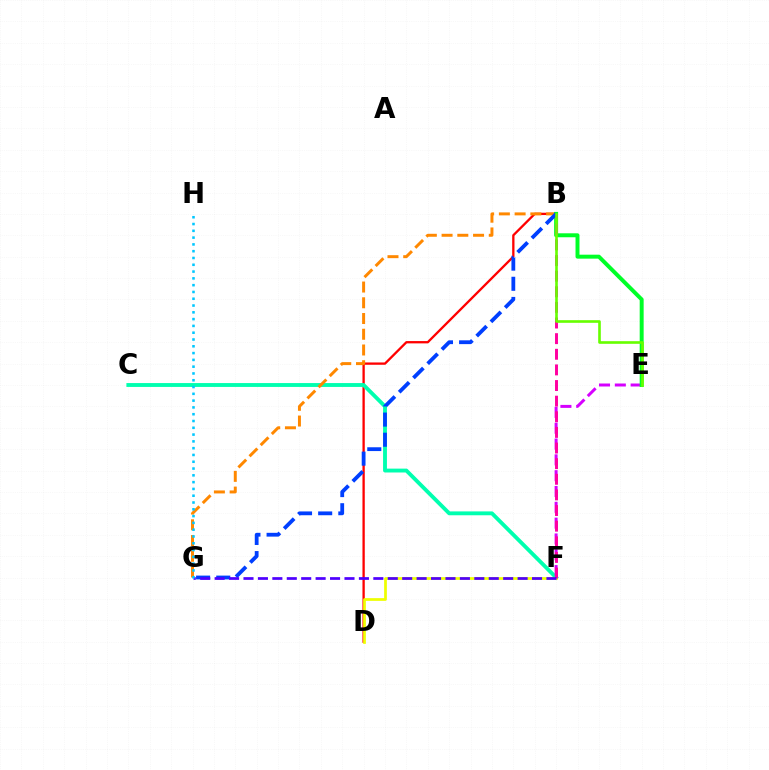{('B', 'D'): [{'color': '#ff0000', 'line_style': 'solid', 'thickness': 1.66}], ('C', 'F'): [{'color': '#00ffaf', 'line_style': 'solid', 'thickness': 2.78}], ('E', 'F'): [{'color': '#d600ff', 'line_style': 'dashed', 'thickness': 2.15}], ('B', 'G'): [{'color': '#ff8800', 'line_style': 'dashed', 'thickness': 2.14}, {'color': '#003fff', 'line_style': 'dashed', 'thickness': 2.74}], ('B', 'E'): [{'color': '#00ff27', 'line_style': 'solid', 'thickness': 2.85}, {'color': '#66ff00', 'line_style': 'solid', 'thickness': 1.89}], ('D', 'F'): [{'color': '#eeff00', 'line_style': 'solid', 'thickness': 1.96}], ('B', 'F'): [{'color': '#ff00a0', 'line_style': 'dashed', 'thickness': 2.12}], ('F', 'G'): [{'color': '#4f00ff', 'line_style': 'dashed', 'thickness': 1.96}], ('G', 'H'): [{'color': '#00c7ff', 'line_style': 'dotted', 'thickness': 1.85}]}